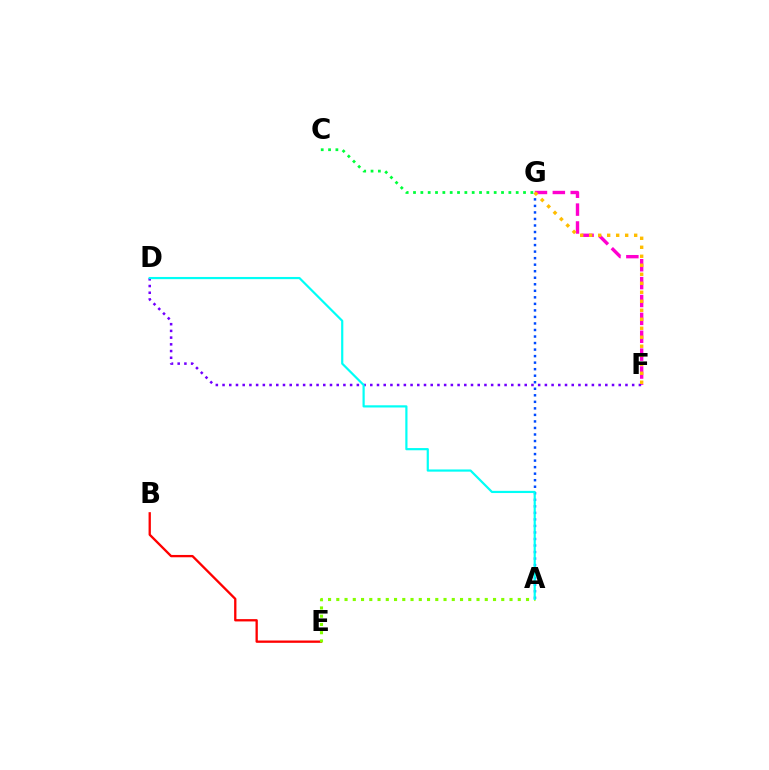{('A', 'G'): [{'color': '#004bff', 'line_style': 'dotted', 'thickness': 1.77}], ('B', 'E'): [{'color': '#ff0000', 'line_style': 'solid', 'thickness': 1.67}], ('A', 'E'): [{'color': '#84ff00', 'line_style': 'dotted', 'thickness': 2.24}], ('F', 'G'): [{'color': '#ff00cf', 'line_style': 'dashed', 'thickness': 2.43}, {'color': '#ffbd00', 'line_style': 'dotted', 'thickness': 2.44}], ('D', 'F'): [{'color': '#7200ff', 'line_style': 'dotted', 'thickness': 1.82}], ('C', 'G'): [{'color': '#00ff39', 'line_style': 'dotted', 'thickness': 1.99}], ('A', 'D'): [{'color': '#00fff6', 'line_style': 'solid', 'thickness': 1.58}]}